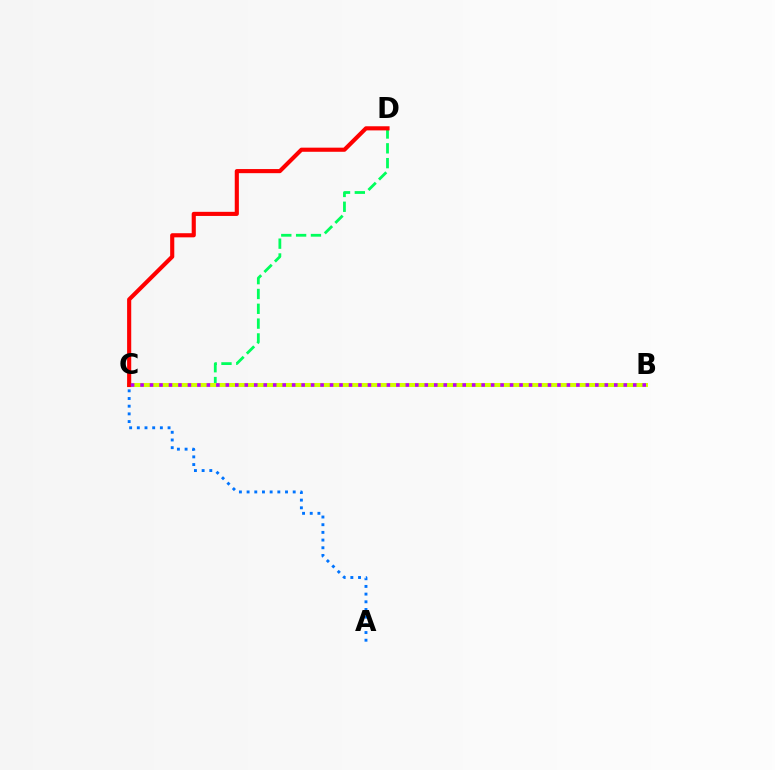{('C', 'D'): [{'color': '#00ff5c', 'line_style': 'dashed', 'thickness': 2.01}, {'color': '#ff0000', 'line_style': 'solid', 'thickness': 2.97}], ('B', 'C'): [{'color': '#d1ff00', 'line_style': 'solid', 'thickness': 2.9}, {'color': '#b900ff', 'line_style': 'dotted', 'thickness': 2.57}], ('A', 'C'): [{'color': '#0074ff', 'line_style': 'dotted', 'thickness': 2.09}]}